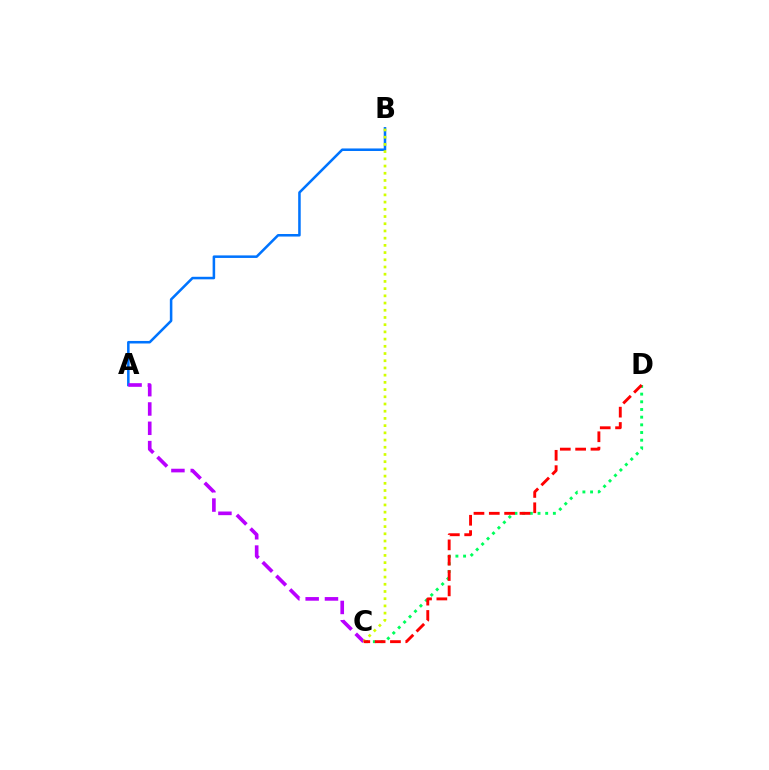{('C', 'D'): [{'color': '#00ff5c', 'line_style': 'dotted', 'thickness': 2.09}, {'color': '#ff0000', 'line_style': 'dashed', 'thickness': 2.08}], ('A', 'B'): [{'color': '#0074ff', 'line_style': 'solid', 'thickness': 1.83}], ('A', 'C'): [{'color': '#b900ff', 'line_style': 'dashed', 'thickness': 2.62}], ('B', 'C'): [{'color': '#d1ff00', 'line_style': 'dotted', 'thickness': 1.96}]}